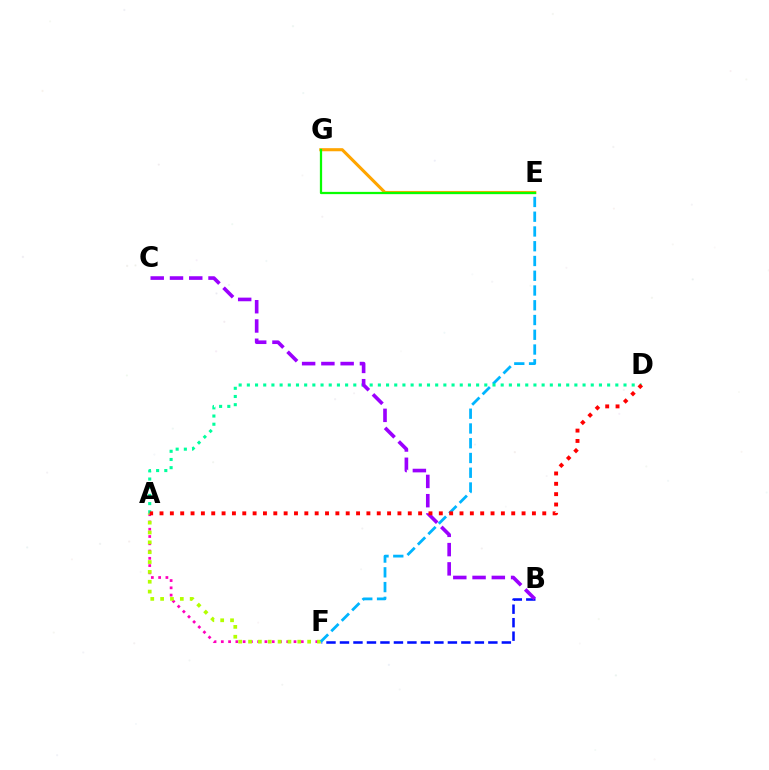{('E', 'G'): [{'color': '#ffa500', 'line_style': 'solid', 'thickness': 2.22}, {'color': '#08ff00', 'line_style': 'solid', 'thickness': 1.63}], ('A', 'F'): [{'color': '#ff00bd', 'line_style': 'dotted', 'thickness': 1.98}, {'color': '#b3ff00', 'line_style': 'dotted', 'thickness': 2.68}], ('B', 'F'): [{'color': '#0010ff', 'line_style': 'dashed', 'thickness': 1.83}], ('E', 'F'): [{'color': '#00b5ff', 'line_style': 'dashed', 'thickness': 2.0}], ('A', 'D'): [{'color': '#00ff9d', 'line_style': 'dotted', 'thickness': 2.22}, {'color': '#ff0000', 'line_style': 'dotted', 'thickness': 2.81}], ('B', 'C'): [{'color': '#9b00ff', 'line_style': 'dashed', 'thickness': 2.62}]}